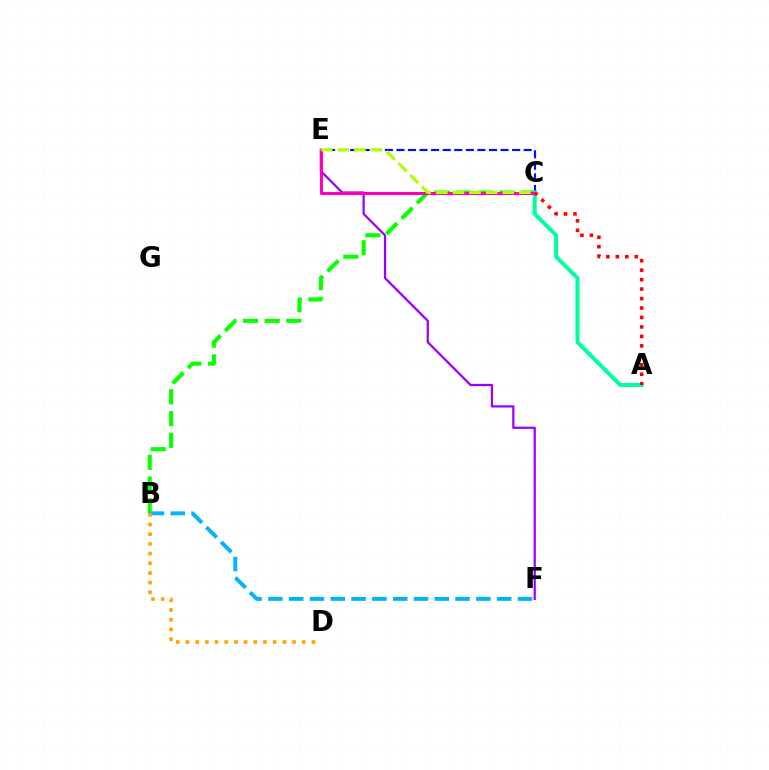{('E', 'F'): [{'color': '#9b00ff', 'line_style': 'solid', 'thickness': 1.62}], ('C', 'E'): [{'color': '#0010ff', 'line_style': 'dashed', 'thickness': 1.57}, {'color': '#ff00bd', 'line_style': 'solid', 'thickness': 2.21}, {'color': '#b3ff00', 'line_style': 'dashed', 'thickness': 2.26}], ('B', 'C'): [{'color': '#08ff00', 'line_style': 'dashed', 'thickness': 2.95}], ('A', 'C'): [{'color': '#00ff9d', 'line_style': 'solid', 'thickness': 2.89}, {'color': '#ff0000', 'line_style': 'dotted', 'thickness': 2.57}], ('B', 'F'): [{'color': '#00b5ff', 'line_style': 'dashed', 'thickness': 2.83}], ('B', 'D'): [{'color': '#ffa500', 'line_style': 'dotted', 'thickness': 2.63}]}